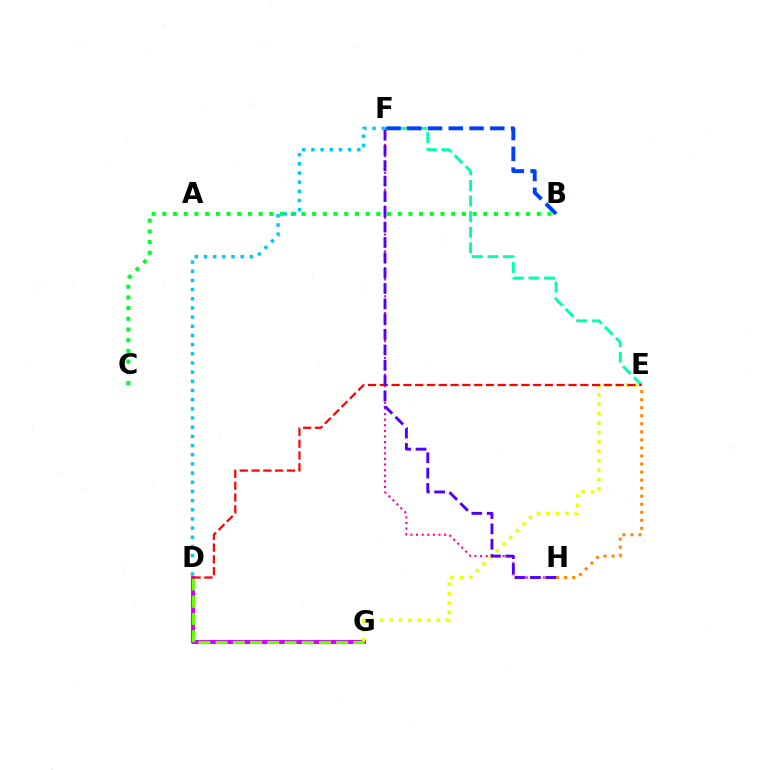{('D', 'G'): [{'color': '#d600ff', 'line_style': 'solid', 'thickness': 2.94}, {'color': '#66ff00', 'line_style': 'dashed', 'thickness': 2.34}], ('E', 'H'): [{'color': '#ff8800', 'line_style': 'dotted', 'thickness': 2.19}], ('B', 'C'): [{'color': '#00ff27', 'line_style': 'dotted', 'thickness': 2.91}], ('E', 'F'): [{'color': '#00ffaf', 'line_style': 'dashed', 'thickness': 2.12}], ('B', 'F'): [{'color': '#003fff', 'line_style': 'dashed', 'thickness': 2.82}], ('E', 'G'): [{'color': '#eeff00', 'line_style': 'dotted', 'thickness': 2.56}], ('D', 'E'): [{'color': '#ff0000', 'line_style': 'dashed', 'thickness': 1.6}], ('F', 'H'): [{'color': '#ff00a0', 'line_style': 'dotted', 'thickness': 1.52}, {'color': '#4f00ff', 'line_style': 'dashed', 'thickness': 2.08}], ('D', 'F'): [{'color': '#00c7ff', 'line_style': 'dotted', 'thickness': 2.49}]}